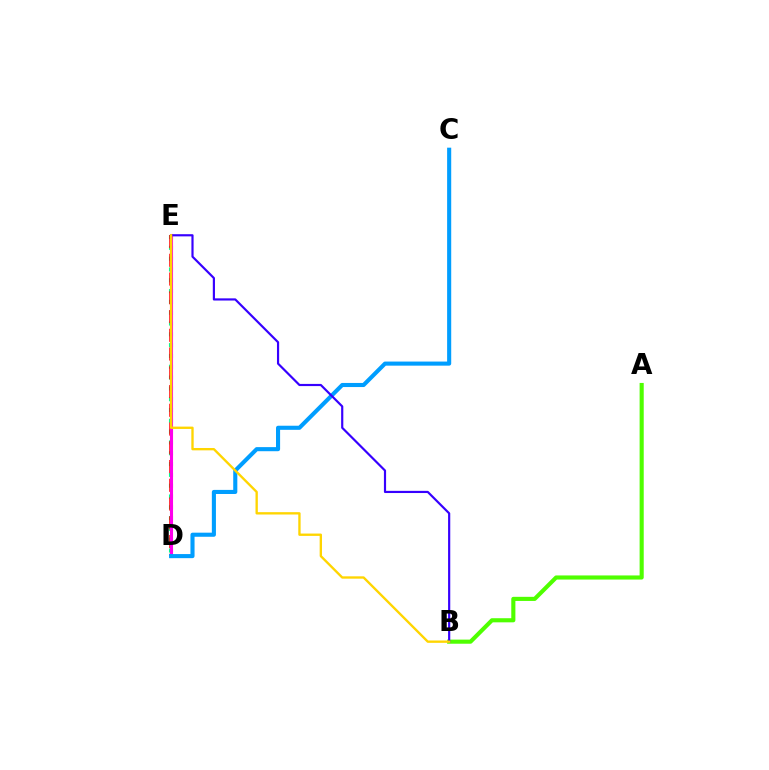{('D', 'E'): [{'color': '#00ff86', 'line_style': 'dotted', 'thickness': 2.94}, {'color': '#ff0000', 'line_style': 'dashed', 'thickness': 2.55}, {'color': '#ff00ed', 'line_style': 'solid', 'thickness': 2.22}], ('C', 'D'): [{'color': '#009eff', 'line_style': 'solid', 'thickness': 2.95}], ('A', 'B'): [{'color': '#4fff00', 'line_style': 'solid', 'thickness': 2.96}], ('B', 'E'): [{'color': '#3700ff', 'line_style': 'solid', 'thickness': 1.57}, {'color': '#ffd500', 'line_style': 'solid', 'thickness': 1.69}]}